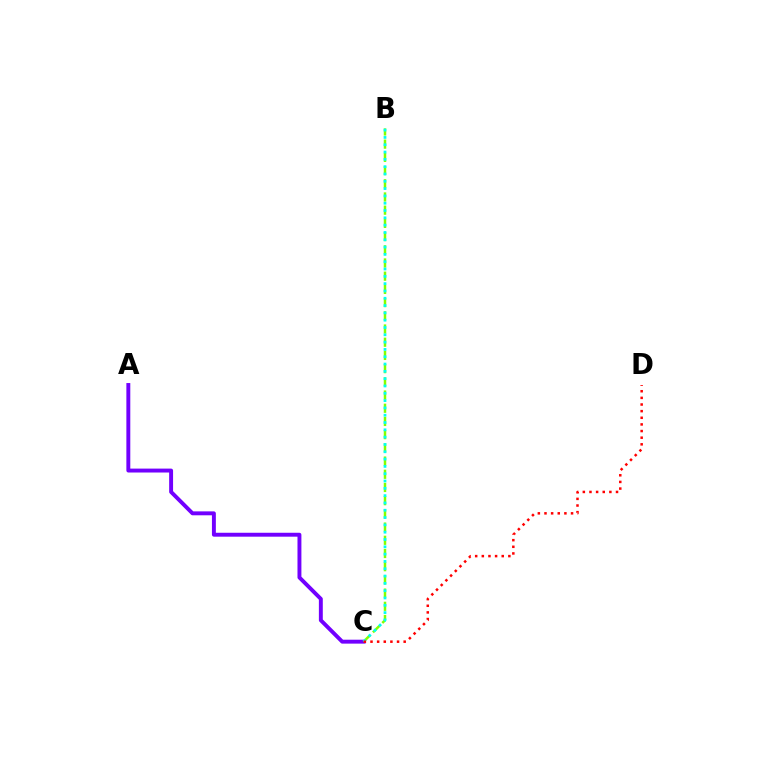{('A', 'C'): [{'color': '#7200ff', 'line_style': 'solid', 'thickness': 2.82}], ('B', 'C'): [{'color': '#84ff00', 'line_style': 'dashed', 'thickness': 1.79}, {'color': '#00fff6', 'line_style': 'dotted', 'thickness': 1.99}], ('C', 'D'): [{'color': '#ff0000', 'line_style': 'dotted', 'thickness': 1.8}]}